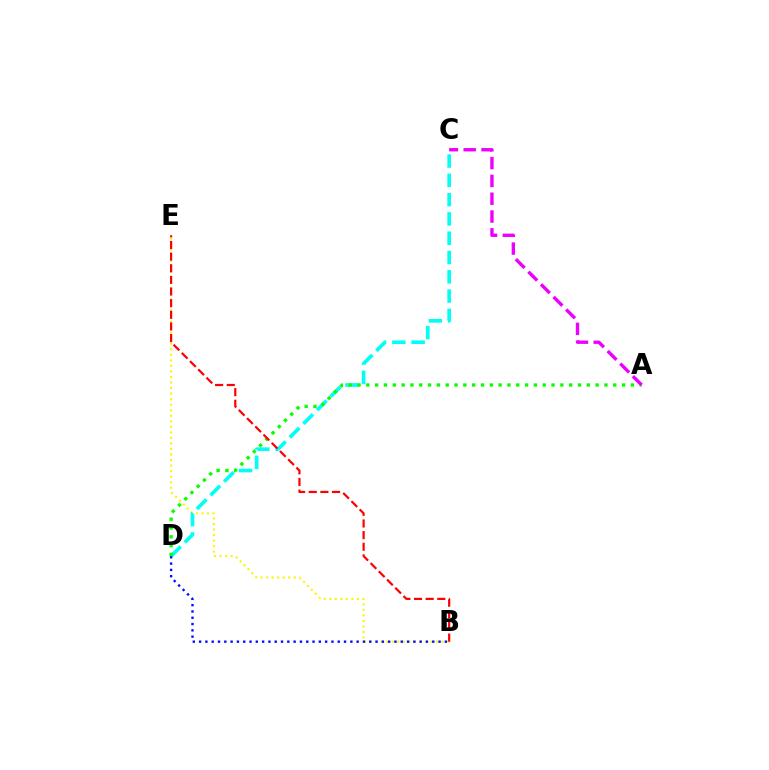{('B', 'E'): [{'color': '#fcf500', 'line_style': 'dotted', 'thickness': 1.51}, {'color': '#ff0000', 'line_style': 'dashed', 'thickness': 1.58}], ('C', 'D'): [{'color': '#00fff6', 'line_style': 'dashed', 'thickness': 2.62}], ('B', 'D'): [{'color': '#0010ff', 'line_style': 'dotted', 'thickness': 1.71}], ('A', 'D'): [{'color': '#08ff00', 'line_style': 'dotted', 'thickness': 2.4}], ('A', 'C'): [{'color': '#ee00ff', 'line_style': 'dashed', 'thickness': 2.42}]}